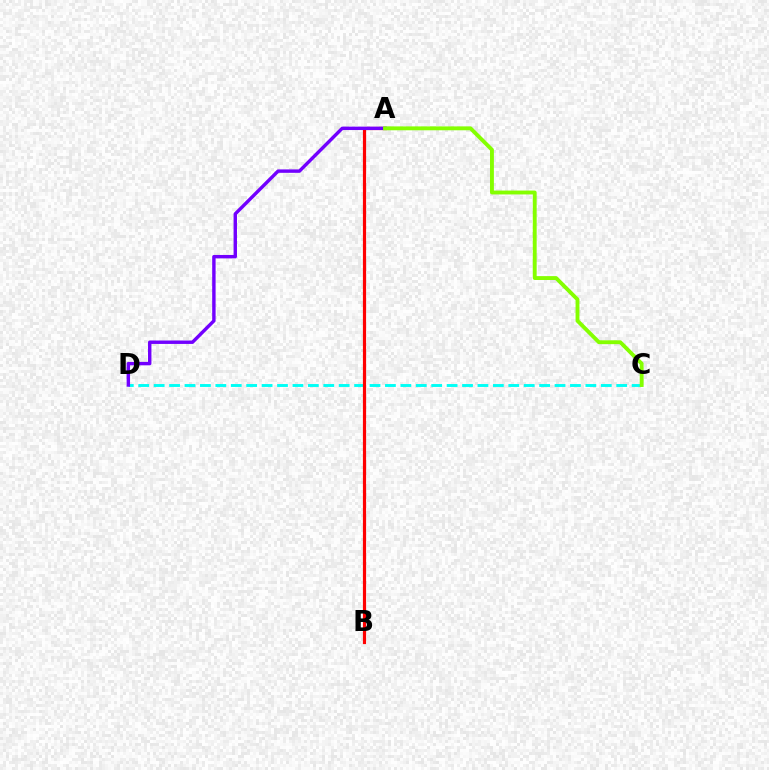{('C', 'D'): [{'color': '#00fff6', 'line_style': 'dashed', 'thickness': 2.09}], ('A', 'B'): [{'color': '#ff0000', 'line_style': 'solid', 'thickness': 2.29}], ('A', 'D'): [{'color': '#7200ff', 'line_style': 'solid', 'thickness': 2.46}], ('A', 'C'): [{'color': '#84ff00', 'line_style': 'solid', 'thickness': 2.79}]}